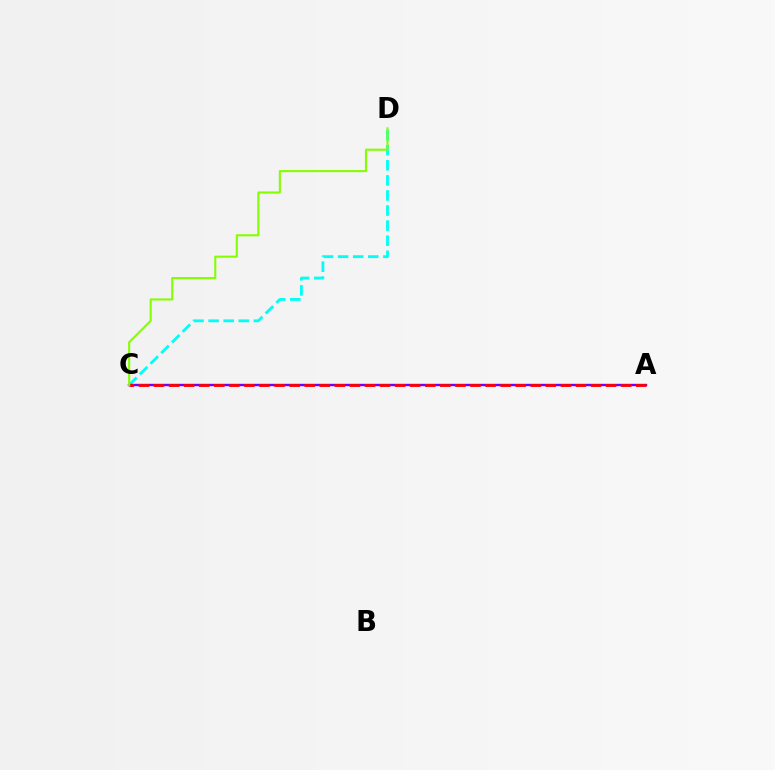{('C', 'D'): [{'color': '#00fff6', 'line_style': 'dashed', 'thickness': 2.05}, {'color': '#84ff00', 'line_style': 'solid', 'thickness': 1.51}], ('A', 'C'): [{'color': '#7200ff', 'line_style': 'solid', 'thickness': 1.73}, {'color': '#ff0000', 'line_style': 'dashed', 'thickness': 2.05}]}